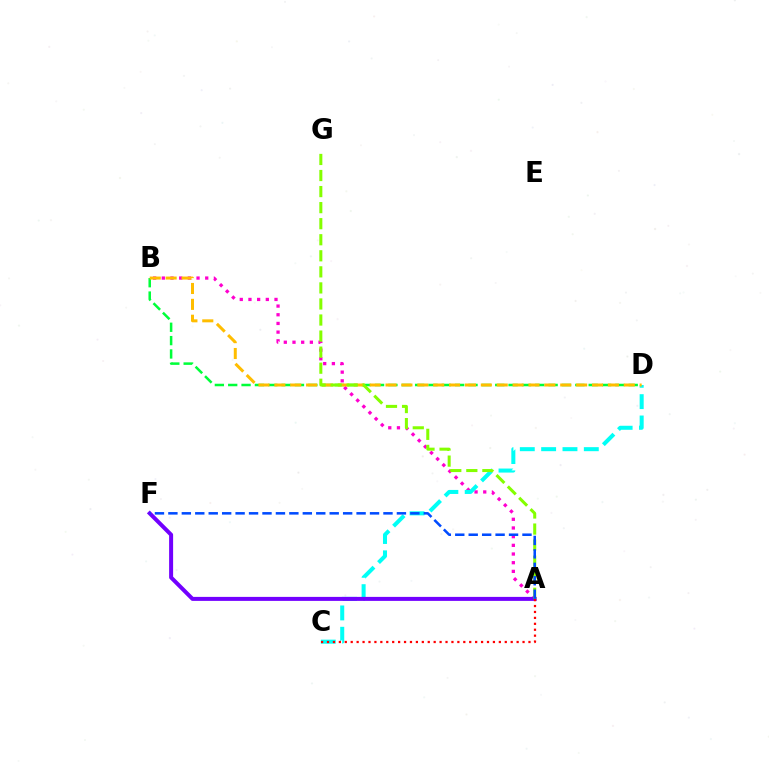{('A', 'B'): [{'color': '#ff00cf', 'line_style': 'dotted', 'thickness': 2.36}], ('C', 'D'): [{'color': '#00fff6', 'line_style': 'dashed', 'thickness': 2.9}], ('A', 'F'): [{'color': '#7200ff', 'line_style': 'solid', 'thickness': 2.88}, {'color': '#004bff', 'line_style': 'dashed', 'thickness': 1.83}], ('B', 'D'): [{'color': '#00ff39', 'line_style': 'dashed', 'thickness': 1.81}, {'color': '#ffbd00', 'line_style': 'dashed', 'thickness': 2.16}], ('A', 'C'): [{'color': '#ff0000', 'line_style': 'dotted', 'thickness': 1.61}], ('A', 'G'): [{'color': '#84ff00', 'line_style': 'dashed', 'thickness': 2.18}]}